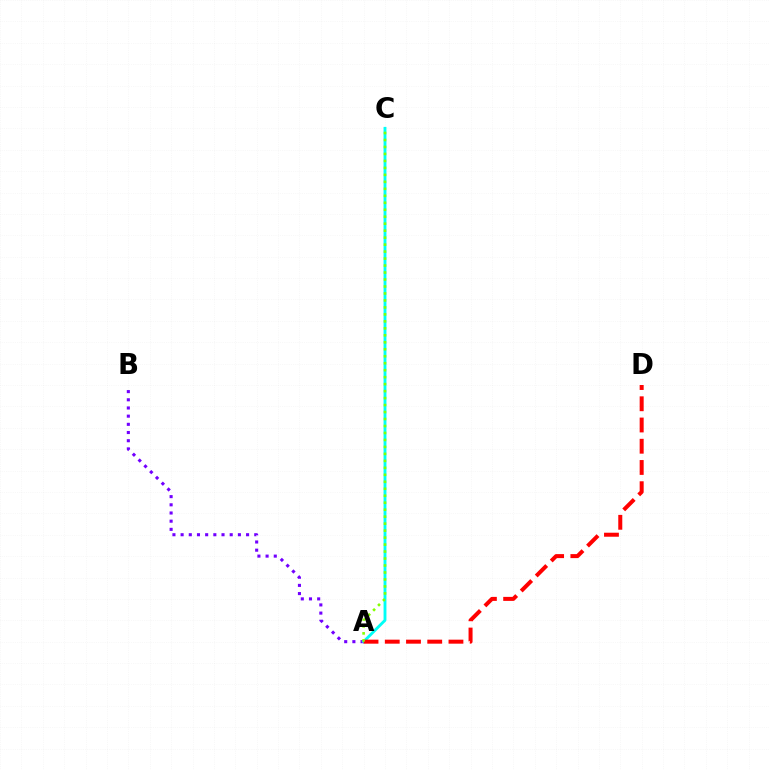{('A', 'B'): [{'color': '#7200ff', 'line_style': 'dotted', 'thickness': 2.22}], ('A', 'C'): [{'color': '#00fff6', 'line_style': 'solid', 'thickness': 2.07}, {'color': '#84ff00', 'line_style': 'dotted', 'thickness': 1.9}], ('A', 'D'): [{'color': '#ff0000', 'line_style': 'dashed', 'thickness': 2.88}]}